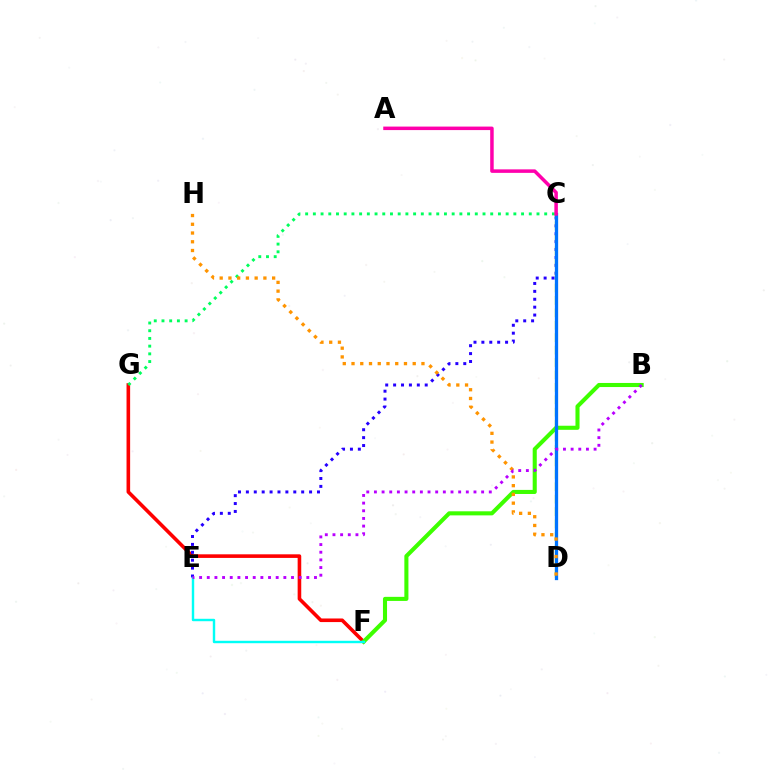{('C', 'D'): [{'color': '#d1ff00', 'line_style': 'dashed', 'thickness': 1.69}, {'color': '#0074ff', 'line_style': 'solid', 'thickness': 2.36}], ('F', 'G'): [{'color': '#ff0000', 'line_style': 'solid', 'thickness': 2.59}], ('B', 'F'): [{'color': '#3dff00', 'line_style': 'solid', 'thickness': 2.93}], ('C', 'E'): [{'color': '#2500ff', 'line_style': 'dotted', 'thickness': 2.15}], ('C', 'G'): [{'color': '#00ff5c', 'line_style': 'dotted', 'thickness': 2.1}], ('D', 'H'): [{'color': '#ff9400', 'line_style': 'dotted', 'thickness': 2.38}], ('A', 'C'): [{'color': '#ff00ac', 'line_style': 'solid', 'thickness': 2.52}], ('E', 'F'): [{'color': '#00fff6', 'line_style': 'solid', 'thickness': 1.74}], ('B', 'E'): [{'color': '#b900ff', 'line_style': 'dotted', 'thickness': 2.08}]}